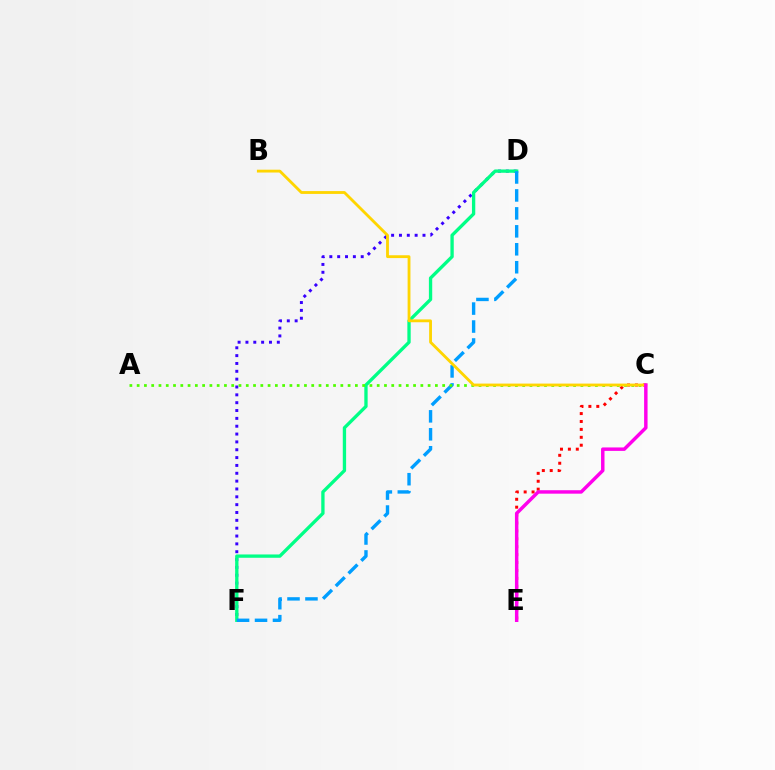{('D', 'F'): [{'color': '#3700ff', 'line_style': 'dotted', 'thickness': 2.13}, {'color': '#00ff86', 'line_style': 'solid', 'thickness': 2.39}, {'color': '#009eff', 'line_style': 'dashed', 'thickness': 2.44}], ('C', 'E'): [{'color': '#ff0000', 'line_style': 'dotted', 'thickness': 2.15}, {'color': '#ff00ed', 'line_style': 'solid', 'thickness': 2.49}], ('A', 'C'): [{'color': '#4fff00', 'line_style': 'dotted', 'thickness': 1.98}], ('B', 'C'): [{'color': '#ffd500', 'line_style': 'solid', 'thickness': 2.04}]}